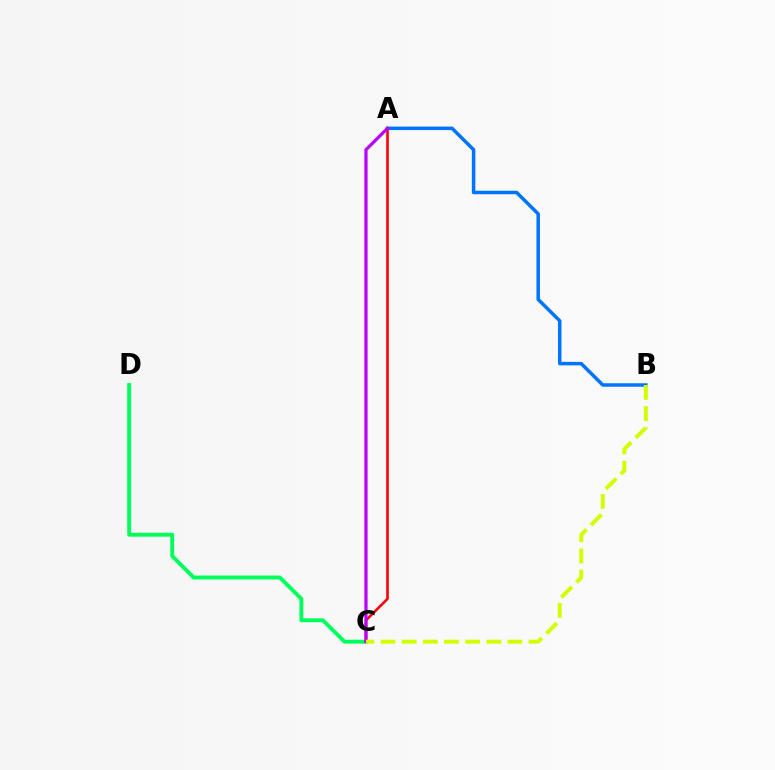{('C', 'D'): [{'color': '#00ff5c', 'line_style': 'solid', 'thickness': 2.8}], ('A', 'B'): [{'color': '#0074ff', 'line_style': 'solid', 'thickness': 2.51}], ('A', 'C'): [{'color': '#ff0000', 'line_style': 'solid', 'thickness': 1.86}, {'color': '#b900ff', 'line_style': 'solid', 'thickness': 2.31}], ('B', 'C'): [{'color': '#d1ff00', 'line_style': 'dashed', 'thickness': 2.87}]}